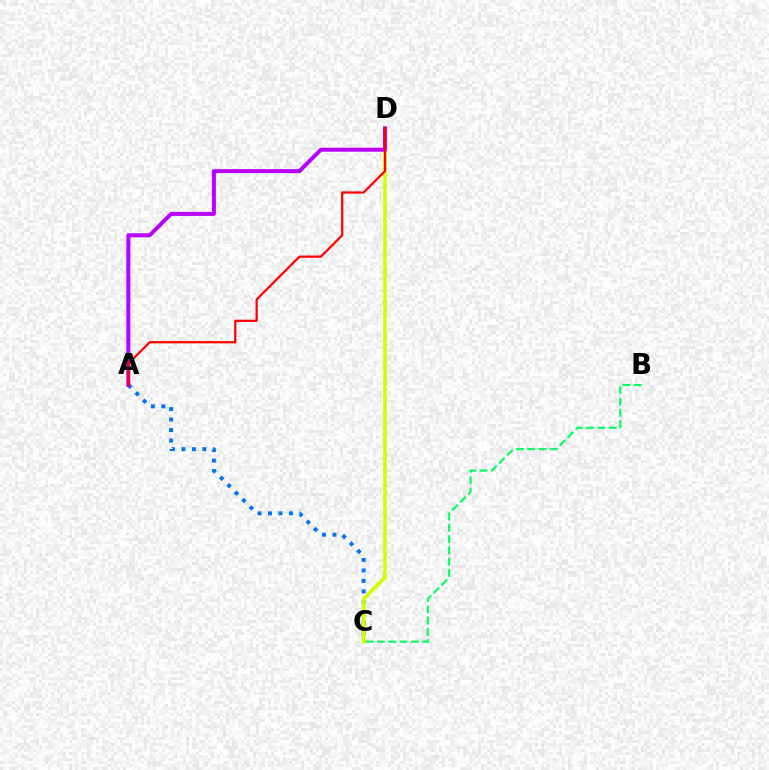{('A', 'C'): [{'color': '#0074ff', 'line_style': 'dotted', 'thickness': 2.85}], ('C', 'D'): [{'color': '#d1ff00', 'line_style': 'solid', 'thickness': 2.66}], ('A', 'D'): [{'color': '#b900ff', 'line_style': 'solid', 'thickness': 2.88}, {'color': '#ff0000', 'line_style': 'solid', 'thickness': 1.61}], ('B', 'C'): [{'color': '#00ff5c', 'line_style': 'dashed', 'thickness': 1.54}]}